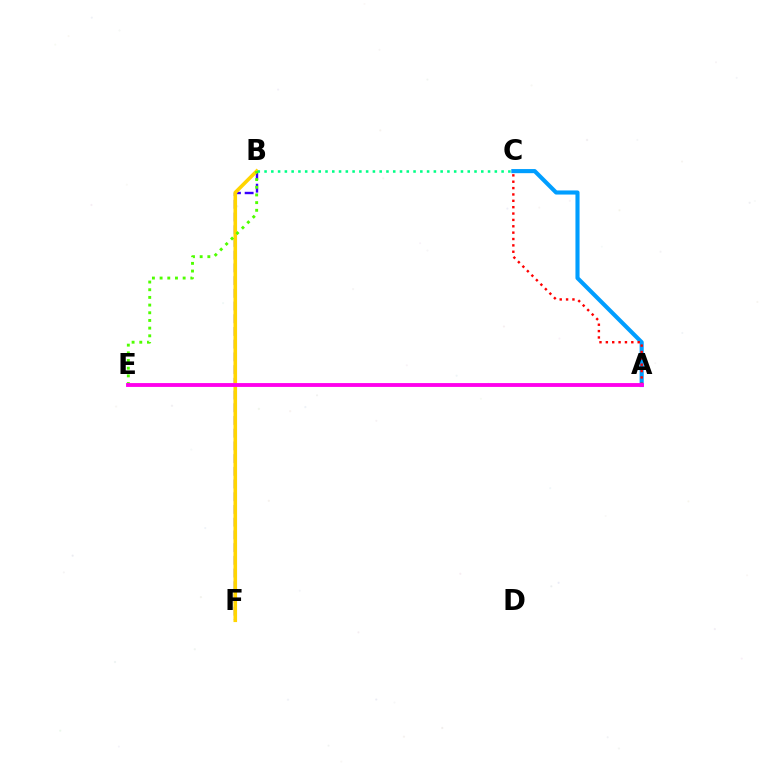{('B', 'F'): [{'color': '#3700ff', 'line_style': 'dashed', 'thickness': 1.73}, {'color': '#ffd500', 'line_style': 'solid', 'thickness': 2.59}], ('A', 'C'): [{'color': '#009eff', 'line_style': 'solid', 'thickness': 2.96}, {'color': '#ff0000', 'line_style': 'dotted', 'thickness': 1.73}], ('B', 'C'): [{'color': '#00ff86', 'line_style': 'dotted', 'thickness': 1.84}], ('B', 'E'): [{'color': '#4fff00', 'line_style': 'dotted', 'thickness': 2.09}], ('A', 'E'): [{'color': '#ff00ed', 'line_style': 'solid', 'thickness': 2.77}]}